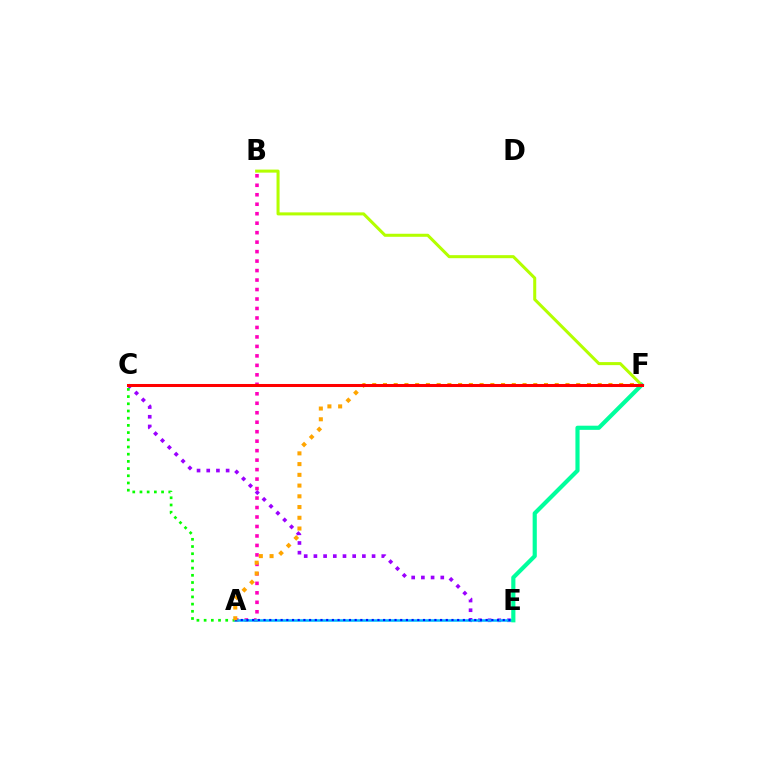{('C', 'E'): [{'color': '#9b00ff', 'line_style': 'dotted', 'thickness': 2.63}], ('A', 'B'): [{'color': '#ff00bd', 'line_style': 'dotted', 'thickness': 2.58}], ('B', 'F'): [{'color': '#b3ff00', 'line_style': 'solid', 'thickness': 2.19}], ('A', 'C'): [{'color': '#08ff00', 'line_style': 'dotted', 'thickness': 1.96}], ('A', 'E'): [{'color': '#00b5ff', 'line_style': 'solid', 'thickness': 1.81}, {'color': '#0010ff', 'line_style': 'dotted', 'thickness': 1.55}], ('E', 'F'): [{'color': '#00ff9d', 'line_style': 'solid', 'thickness': 2.99}], ('A', 'F'): [{'color': '#ffa500', 'line_style': 'dotted', 'thickness': 2.92}], ('C', 'F'): [{'color': '#ff0000', 'line_style': 'solid', 'thickness': 2.18}]}